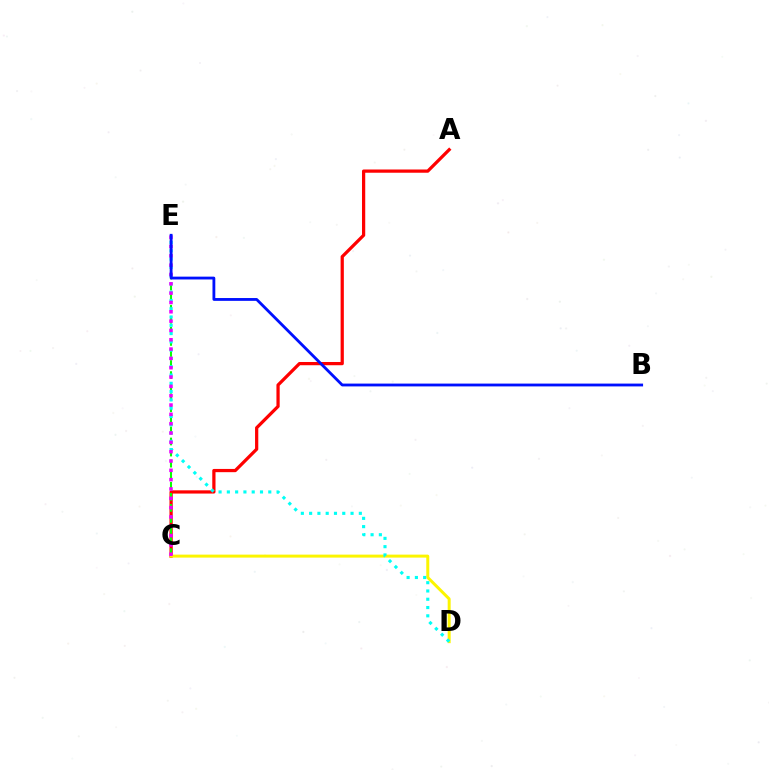{('A', 'C'): [{'color': '#ff0000', 'line_style': 'solid', 'thickness': 2.33}], ('C', 'E'): [{'color': '#08ff00', 'line_style': 'dashed', 'thickness': 1.5}, {'color': '#ee00ff', 'line_style': 'dotted', 'thickness': 2.53}], ('C', 'D'): [{'color': '#fcf500', 'line_style': 'solid', 'thickness': 2.15}], ('D', 'E'): [{'color': '#00fff6', 'line_style': 'dotted', 'thickness': 2.25}], ('B', 'E'): [{'color': '#0010ff', 'line_style': 'solid', 'thickness': 2.03}]}